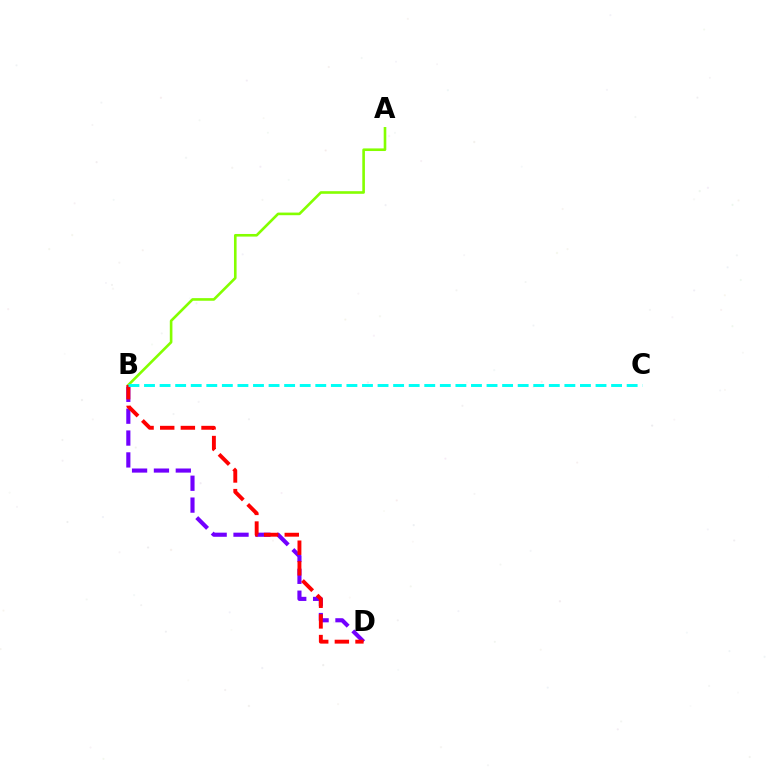{('A', 'B'): [{'color': '#84ff00', 'line_style': 'solid', 'thickness': 1.89}], ('B', 'D'): [{'color': '#7200ff', 'line_style': 'dashed', 'thickness': 2.97}, {'color': '#ff0000', 'line_style': 'dashed', 'thickness': 2.8}], ('B', 'C'): [{'color': '#00fff6', 'line_style': 'dashed', 'thickness': 2.12}]}